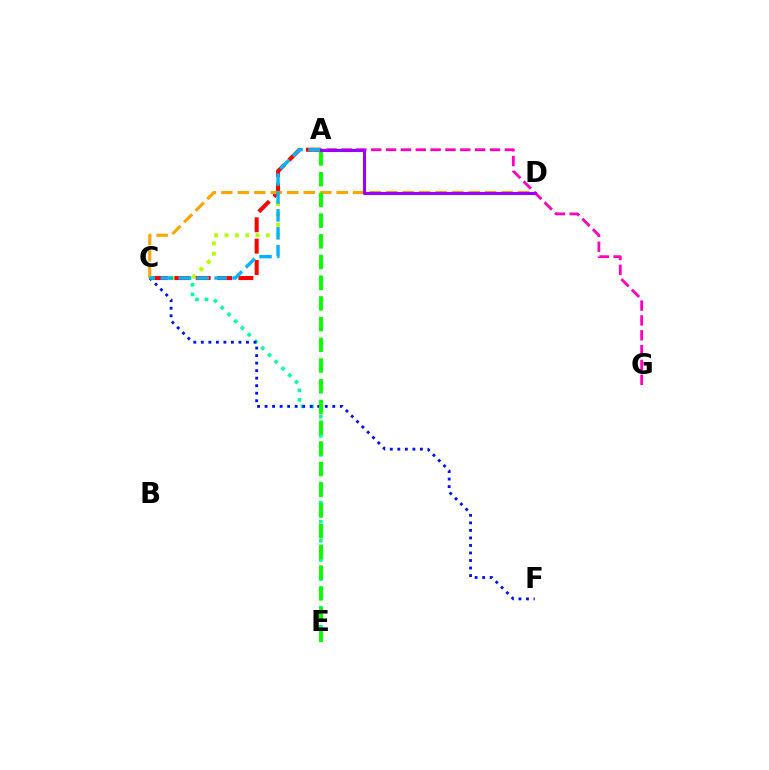{('A', 'C'): [{'color': '#b3ff00', 'line_style': 'dotted', 'thickness': 2.81}, {'color': '#ff0000', 'line_style': 'dashed', 'thickness': 2.9}, {'color': '#00b5ff', 'line_style': 'dashed', 'thickness': 2.44}], ('A', 'G'): [{'color': '#ff00bd', 'line_style': 'dashed', 'thickness': 2.02}], ('C', 'E'): [{'color': '#00ff9d', 'line_style': 'dotted', 'thickness': 2.59}], ('C', 'F'): [{'color': '#0010ff', 'line_style': 'dotted', 'thickness': 2.04}], ('C', 'D'): [{'color': '#ffa500', 'line_style': 'dashed', 'thickness': 2.24}], ('A', 'E'): [{'color': '#08ff00', 'line_style': 'dashed', 'thickness': 2.81}], ('A', 'D'): [{'color': '#9b00ff', 'line_style': 'solid', 'thickness': 2.23}]}